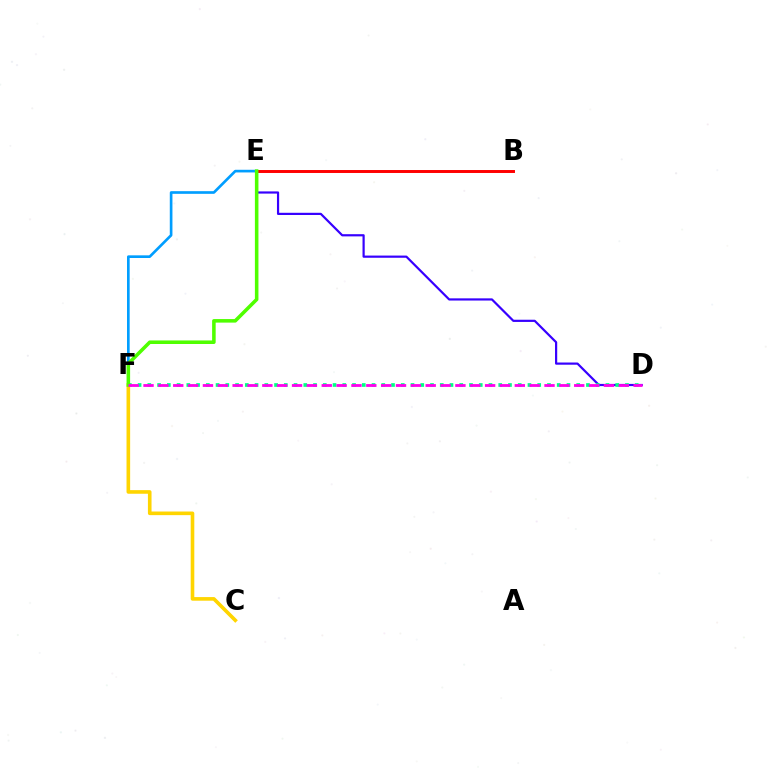{('B', 'E'): [{'color': '#ff0000', 'line_style': 'solid', 'thickness': 2.12}], ('E', 'F'): [{'color': '#009eff', 'line_style': 'solid', 'thickness': 1.92}, {'color': '#4fff00', 'line_style': 'solid', 'thickness': 2.56}], ('D', 'E'): [{'color': '#3700ff', 'line_style': 'solid', 'thickness': 1.58}], ('D', 'F'): [{'color': '#00ff86', 'line_style': 'dotted', 'thickness': 2.65}, {'color': '#ff00ed', 'line_style': 'dashed', 'thickness': 2.02}], ('C', 'F'): [{'color': '#ffd500', 'line_style': 'solid', 'thickness': 2.6}]}